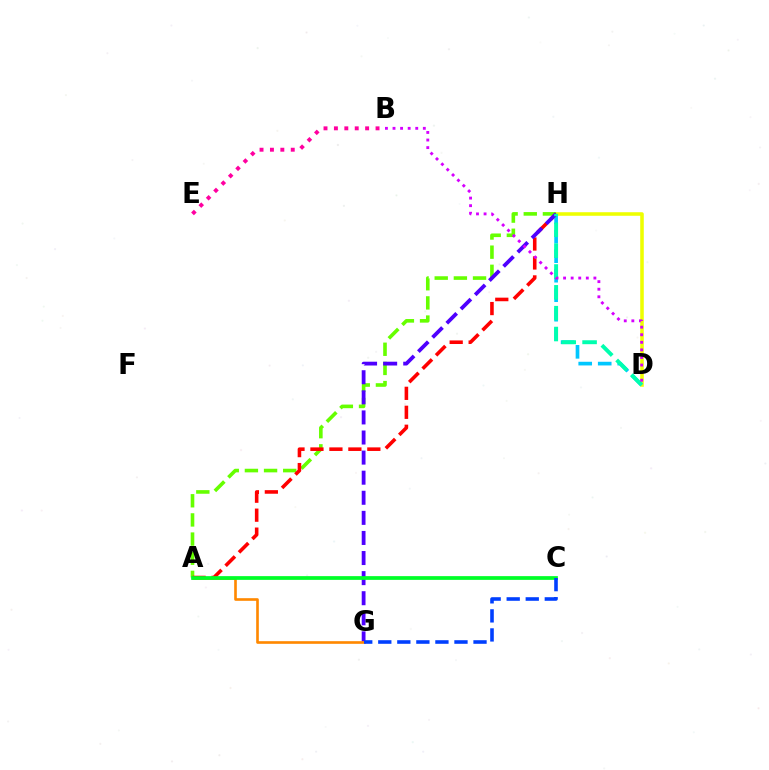{('D', 'H'): [{'color': '#eeff00', 'line_style': 'solid', 'thickness': 2.56}, {'color': '#00c7ff', 'line_style': 'dashed', 'thickness': 2.65}, {'color': '#00ffaf', 'line_style': 'dashed', 'thickness': 2.83}], ('A', 'H'): [{'color': '#66ff00', 'line_style': 'dashed', 'thickness': 2.6}, {'color': '#ff0000', 'line_style': 'dashed', 'thickness': 2.58}], ('G', 'H'): [{'color': '#4f00ff', 'line_style': 'dashed', 'thickness': 2.73}], ('A', 'G'): [{'color': '#ff8800', 'line_style': 'solid', 'thickness': 1.9}], ('B', 'E'): [{'color': '#ff00a0', 'line_style': 'dotted', 'thickness': 2.83}], ('A', 'C'): [{'color': '#00ff27', 'line_style': 'solid', 'thickness': 2.69}], ('C', 'G'): [{'color': '#003fff', 'line_style': 'dashed', 'thickness': 2.59}], ('B', 'D'): [{'color': '#d600ff', 'line_style': 'dotted', 'thickness': 2.06}]}